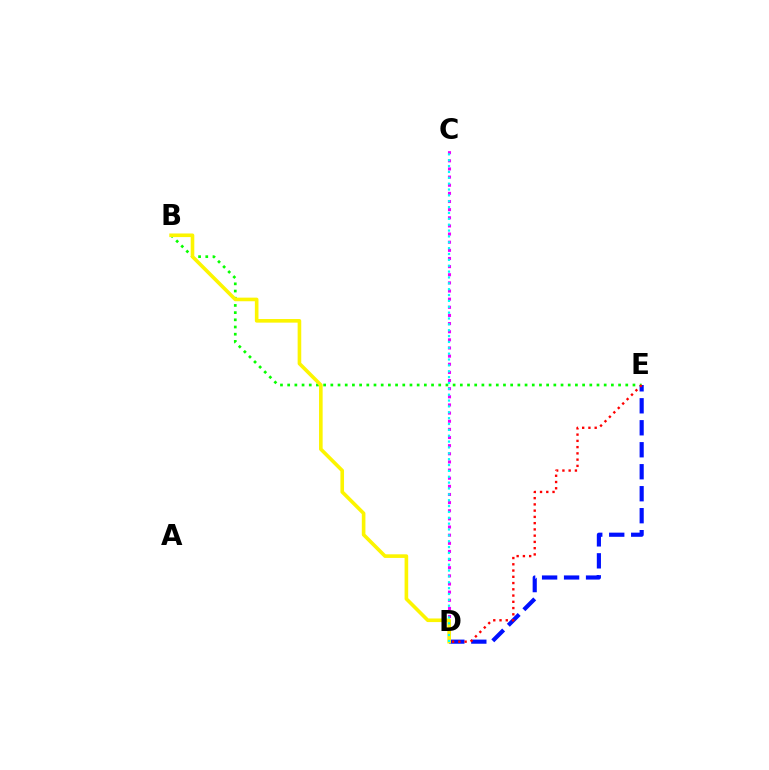{('B', 'E'): [{'color': '#08ff00', 'line_style': 'dotted', 'thickness': 1.95}], ('D', 'E'): [{'color': '#0010ff', 'line_style': 'dashed', 'thickness': 2.99}, {'color': '#ff0000', 'line_style': 'dotted', 'thickness': 1.7}], ('C', 'D'): [{'color': '#ee00ff', 'line_style': 'dotted', 'thickness': 2.21}, {'color': '#00fff6', 'line_style': 'dotted', 'thickness': 1.59}], ('B', 'D'): [{'color': '#fcf500', 'line_style': 'solid', 'thickness': 2.6}]}